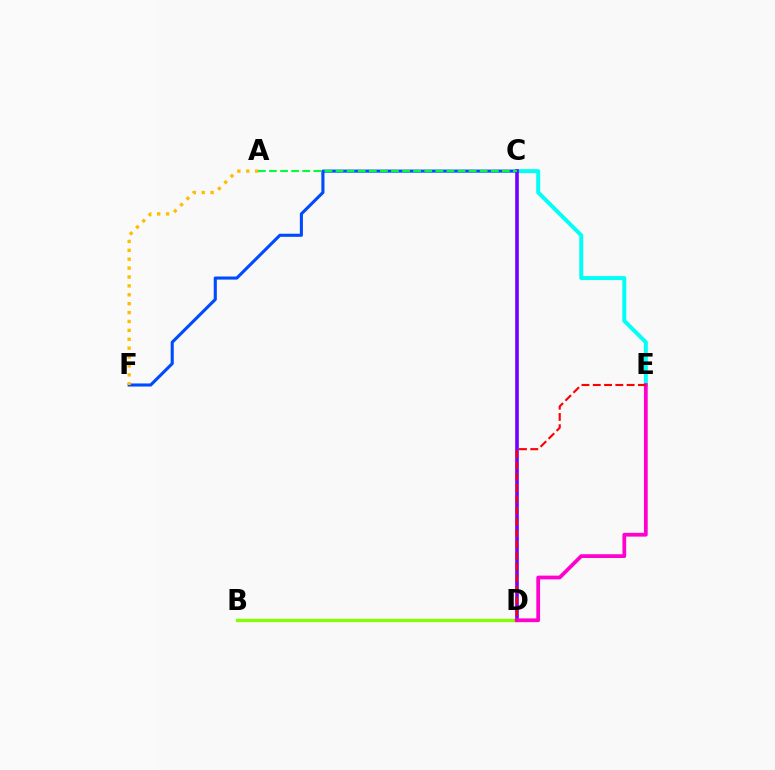{('C', 'F'): [{'color': '#004bff', 'line_style': 'solid', 'thickness': 2.23}], ('C', 'E'): [{'color': '#00fff6', 'line_style': 'solid', 'thickness': 2.85}], ('C', 'D'): [{'color': '#7200ff', 'line_style': 'solid', 'thickness': 2.6}], ('B', 'D'): [{'color': '#84ff00', 'line_style': 'solid', 'thickness': 2.38}], ('A', 'F'): [{'color': '#ffbd00', 'line_style': 'dotted', 'thickness': 2.42}], ('D', 'E'): [{'color': '#ff00cf', 'line_style': 'solid', 'thickness': 2.71}, {'color': '#ff0000', 'line_style': 'dashed', 'thickness': 1.53}], ('A', 'C'): [{'color': '#00ff39', 'line_style': 'dashed', 'thickness': 1.51}]}